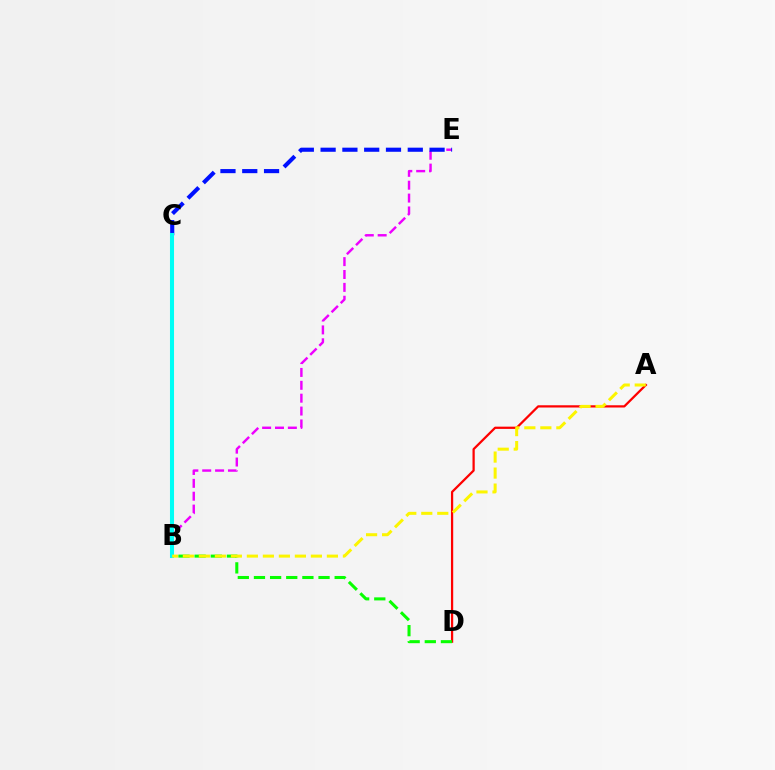{('A', 'D'): [{'color': '#ff0000', 'line_style': 'solid', 'thickness': 1.62}], ('B', 'E'): [{'color': '#ee00ff', 'line_style': 'dashed', 'thickness': 1.75}], ('B', 'D'): [{'color': '#08ff00', 'line_style': 'dashed', 'thickness': 2.19}], ('C', 'E'): [{'color': '#0010ff', 'line_style': 'dashed', 'thickness': 2.96}], ('B', 'C'): [{'color': '#00fff6', 'line_style': 'solid', 'thickness': 2.92}], ('A', 'B'): [{'color': '#fcf500', 'line_style': 'dashed', 'thickness': 2.17}]}